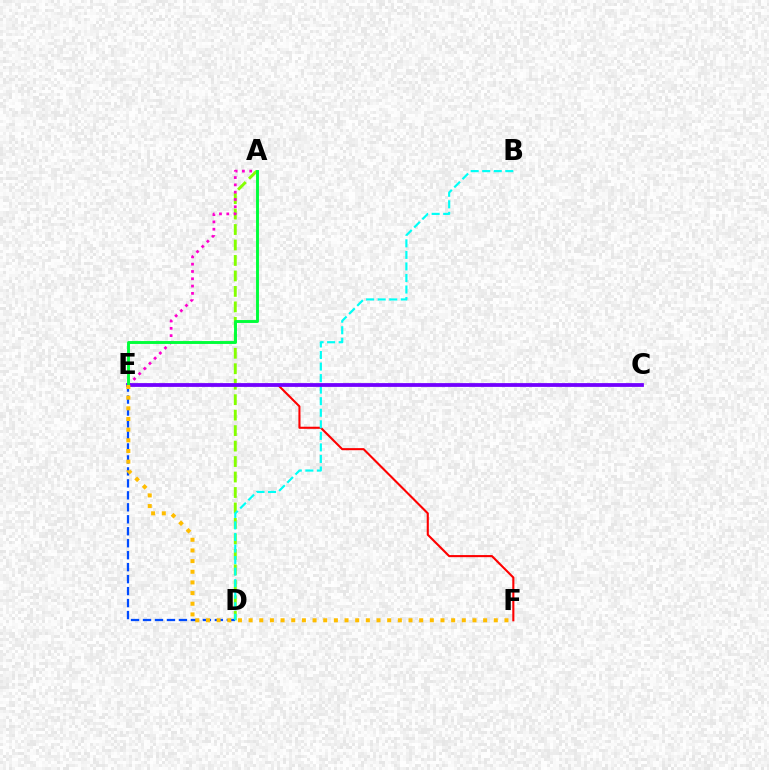{('A', 'D'): [{'color': '#84ff00', 'line_style': 'dashed', 'thickness': 2.1}], ('E', 'F'): [{'color': '#ff0000', 'line_style': 'solid', 'thickness': 1.51}, {'color': '#ffbd00', 'line_style': 'dotted', 'thickness': 2.9}], ('D', 'E'): [{'color': '#004bff', 'line_style': 'dashed', 'thickness': 1.63}], ('B', 'D'): [{'color': '#00fff6', 'line_style': 'dashed', 'thickness': 1.57}], ('A', 'E'): [{'color': '#ff00cf', 'line_style': 'dotted', 'thickness': 1.98}, {'color': '#00ff39', 'line_style': 'solid', 'thickness': 2.09}], ('C', 'E'): [{'color': '#7200ff', 'line_style': 'solid', 'thickness': 2.71}]}